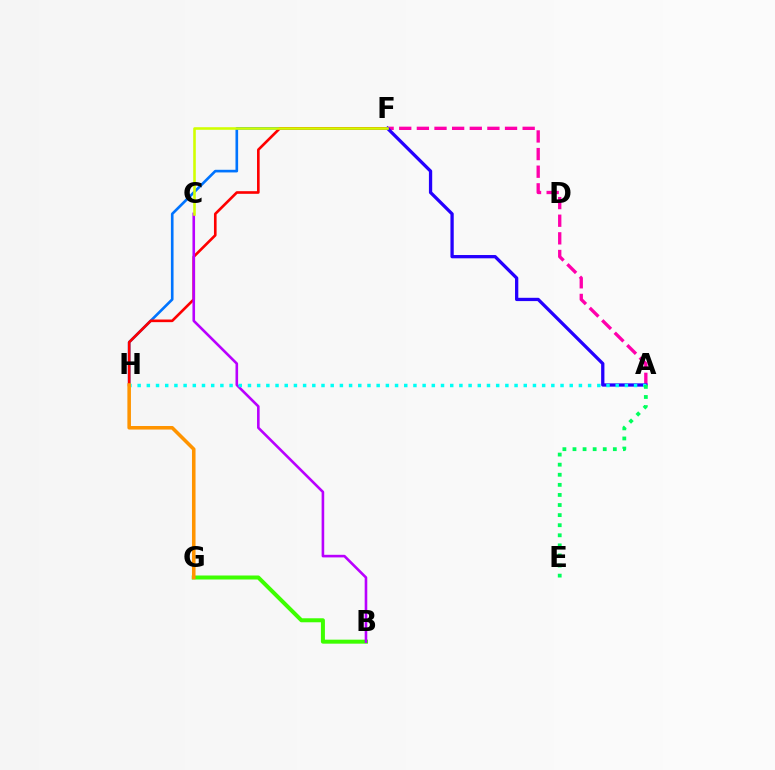{('F', 'H'): [{'color': '#0074ff', 'line_style': 'solid', 'thickness': 1.9}, {'color': '#ff0000', 'line_style': 'solid', 'thickness': 1.9}], ('A', 'F'): [{'color': '#ff00ac', 'line_style': 'dashed', 'thickness': 2.4}, {'color': '#2500ff', 'line_style': 'solid', 'thickness': 2.36}], ('B', 'G'): [{'color': '#3dff00', 'line_style': 'solid', 'thickness': 2.88}], ('B', 'C'): [{'color': '#b900ff', 'line_style': 'solid', 'thickness': 1.87}], ('A', 'H'): [{'color': '#00fff6', 'line_style': 'dotted', 'thickness': 2.5}], ('A', 'E'): [{'color': '#00ff5c', 'line_style': 'dotted', 'thickness': 2.74}], ('C', 'F'): [{'color': '#d1ff00', 'line_style': 'solid', 'thickness': 1.86}], ('G', 'H'): [{'color': '#ff9400', 'line_style': 'solid', 'thickness': 2.56}]}